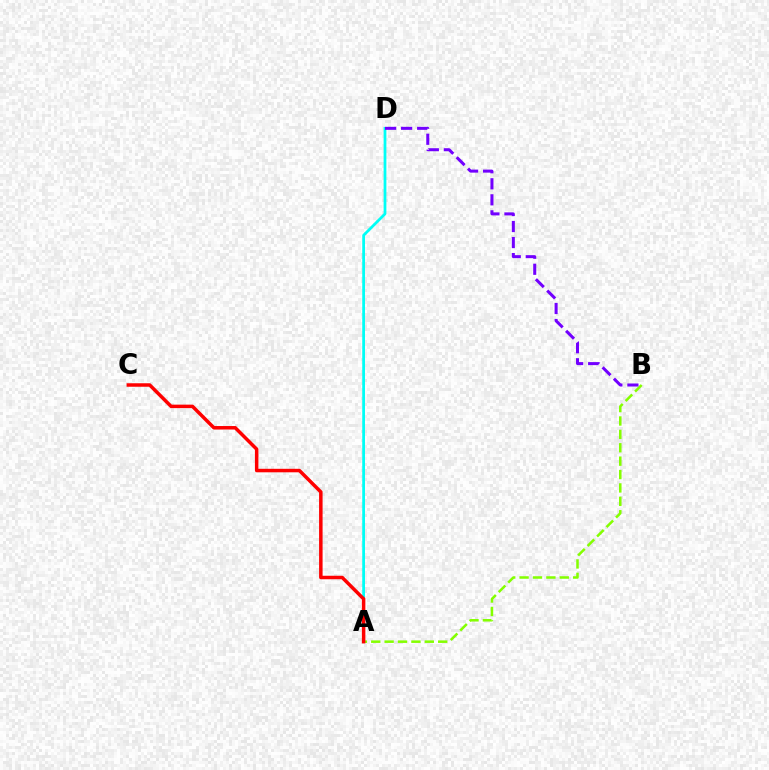{('A', 'B'): [{'color': '#84ff00', 'line_style': 'dashed', 'thickness': 1.82}], ('A', 'D'): [{'color': '#00fff6', 'line_style': 'solid', 'thickness': 1.98}], ('A', 'C'): [{'color': '#ff0000', 'line_style': 'solid', 'thickness': 2.52}], ('B', 'D'): [{'color': '#7200ff', 'line_style': 'dashed', 'thickness': 2.18}]}